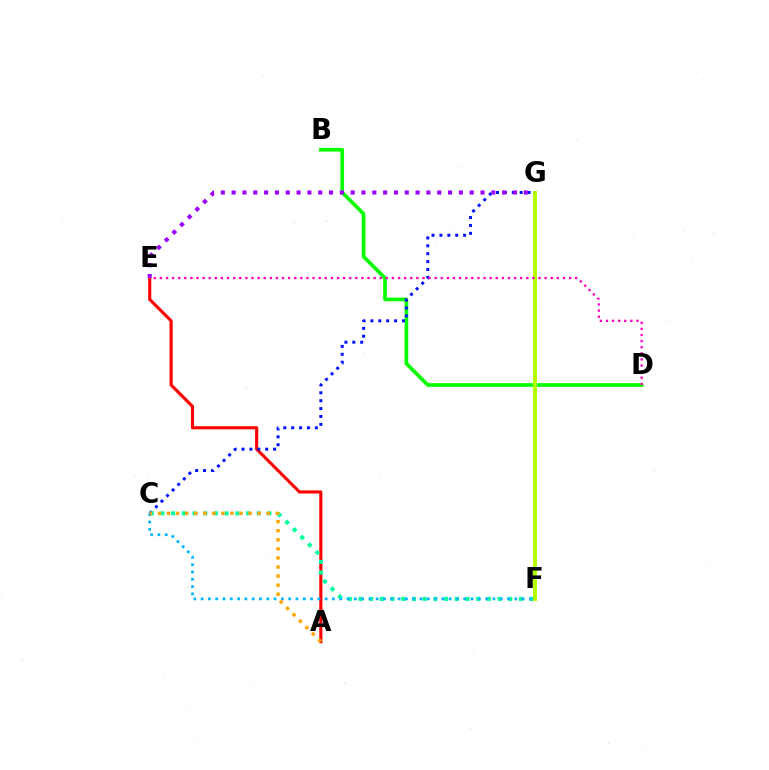{('A', 'E'): [{'color': '#ff0000', 'line_style': 'solid', 'thickness': 2.26}], ('B', 'D'): [{'color': '#08ff00', 'line_style': 'solid', 'thickness': 2.65}], ('C', 'G'): [{'color': '#0010ff', 'line_style': 'dotted', 'thickness': 2.14}], ('C', 'F'): [{'color': '#00ff9d', 'line_style': 'dotted', 'thickness': 2.91}, {'color': '#00b5ff', 'line_style': 'dotted', 'thickness': 1.98}], ('F', 'G'): [{'color': '#b3ff00', 'line_style': 'solid', 'thickness': 2.83}], ('E', 'G'): [{'color': '#9b00ff', 'line_style': 'dotted', 'thickness': 2.94}], ('D', 'E'): [{'color': '#ff00bd', 'line_style': 'dotted', 'thickness': 1.66}], ('A', 'C'): [{'color': '#ffa500', 'line_style': 'dotted', 'thickness': 2.46}]}